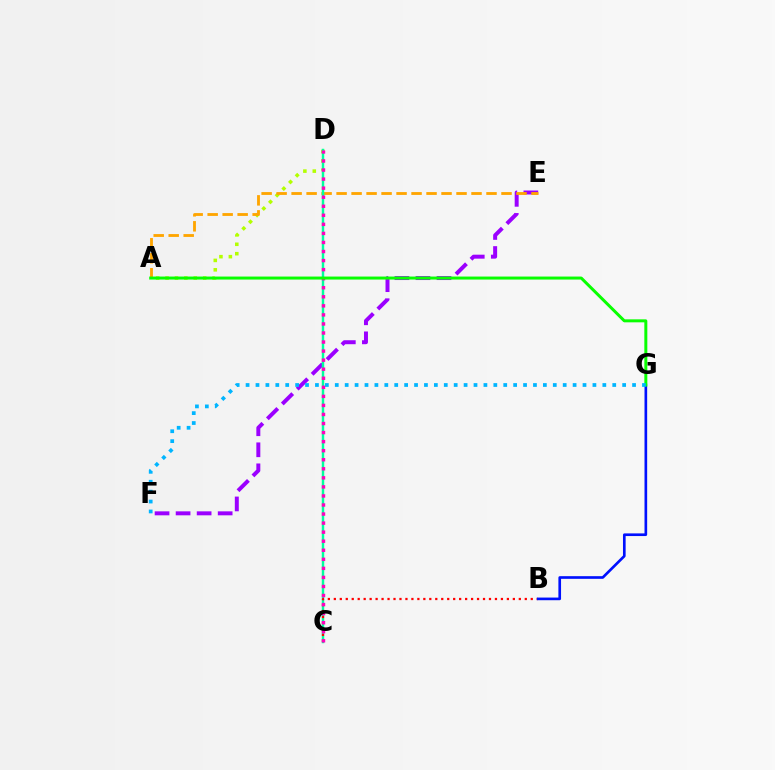{('E', 'F'): [{'color': '#9b00ff', 'line_style': 'dashed', 'thickness': 2.86}], ('A', 'D'): [{'color': '#b3ff00', 'line_style': 'dotted', 'thickness': 2.56}], ('A', 'E'): [{'color': '#ffa500', 'line_style': 'dashed', 'thickness': 2.04}], ('C', 'D'): [{'color': '#00ff9d', 'line_style': 'solid', 'thickness': 1.77}, {'color': '#ff00bd', 'line_style': 'dotted', 'thickness': 2.46}], ('B', 'C'): [{'color': '#ff0000', 'line_style': 'dotted', 'thickness': 1.62}], ('B', 'G'): [{'color': '#0010ff', 'line_style': 'solid', 'thickness': 1.91}], ('A', 'G'): [{'color': '#08ff00', 'line_style': 'solid', 'thickness': 2.15}], ('F', 'G'): [{'color': '#00b5ff', 'line_style': 'dotted', 'thickness': 2.69}]}